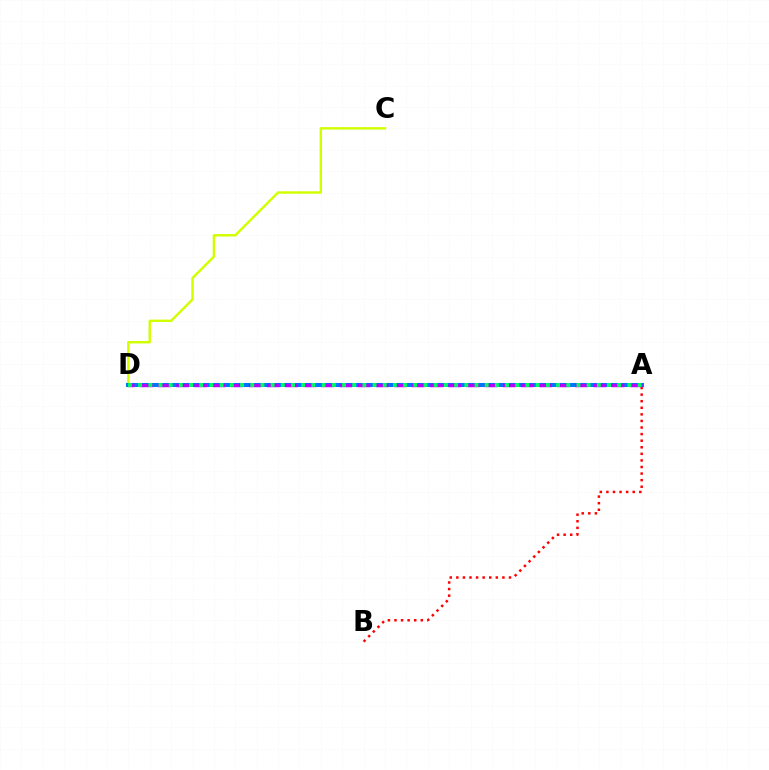{('A', 'B'): [{'color': '#ff0000', 'line_style': 'dotted', 'thickness': 1.79}], ('C', 'D'): [{'color': '#d1ff00', 'line_style': 'solid', 'thickness': 1.75}], ('A', 'D'): [{'color': '#0074ff', 'line_style': 'solid', 'thickness': 2.91}, {'color': '#b900ff', 'line_style': 'dashed', 'thickness': 2.46}, {'color': '#00ff5c', 'line_style': 'dotted', 'thickness': 2.77}]}